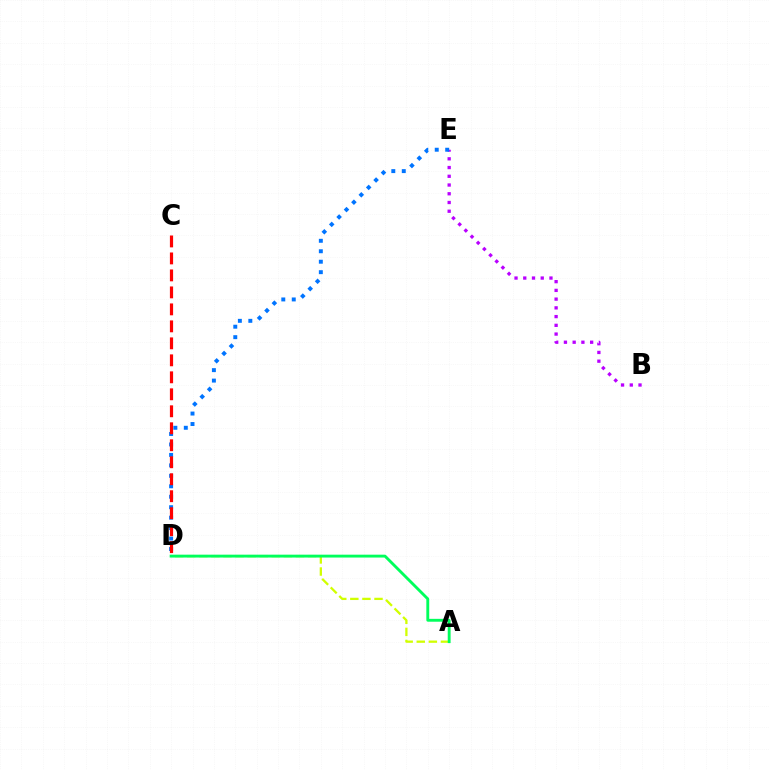{('B', 'E'): [{'color': '#b900ff', 'line_style': 'dotted', 'thickness': 2.37}], ('D', 'E'): [{'color': '#0074ff', 'line_style': 'dotted', 'thickness': 2.84}], ('C', 'D'): [{'color': '#ff0000', 'line_style': 'dashed', 'thickness': 2.31}], ('A', 'D'): [{'color': '#d1ff00', 'line_style': 'dashed', 'thickness': 1.64}, {'color': '#00ff5c', 'line_style': 'solid', 'thickness': 2.07}]}